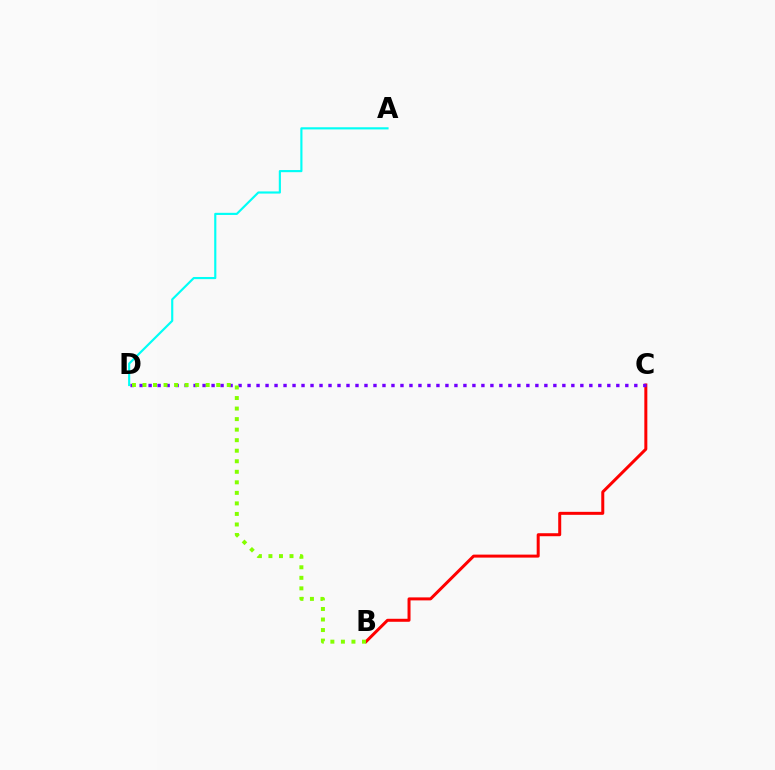{('A', 'D'): [{'color': '#00fff6', 'line_style': 'solid', 'thickness': 1.55}], ('B', 'C'): [{'color': '#ff0000', 'line_style': 'solid', 'thickness': 2.16}], ('C', 'D'): [{'color': '#7200ff', 'line_style': 'dotted', 'thickness': 2.44}], ('B', 'D'): [{'color': '#84ff00', 'line_style': 'dotted', 'thickness': 2.86}]}